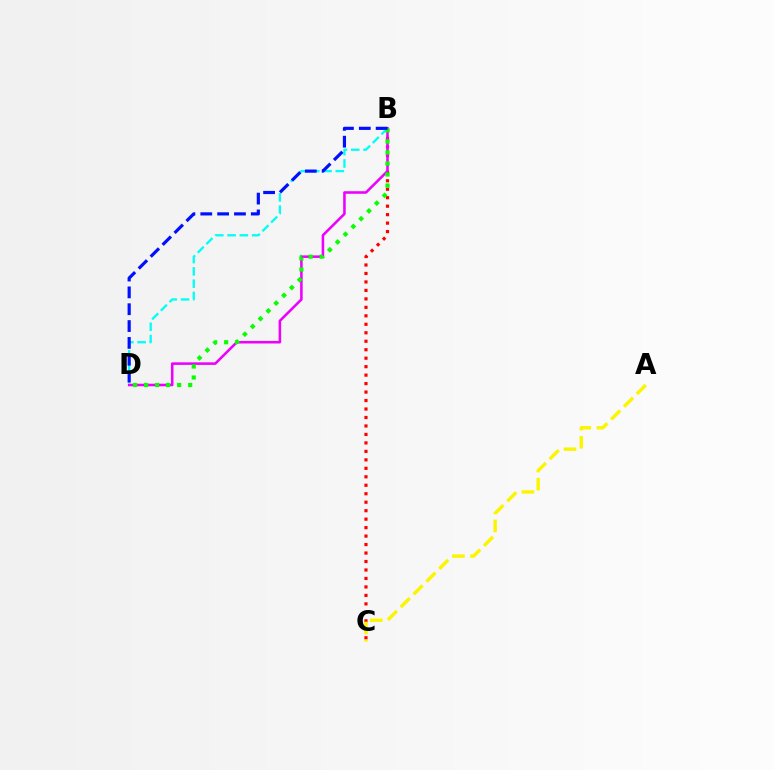{('B', 'C'): [{'color': '#ff0000', 'line_style': 'dotted', 'thickness': 2.3}], ('B', 'D'): [{'color': '#00fff6', 'line_style': 'dashed', 'thickness': 1.67}, {'color': '#ee00ff', 'line_style': 'solid', 'thickness': 1.85}, {'color': '#08ff00', 'line_style': 'dotted', 'thickness': 3.0}, {'color': '#0010ff', 'line_style': 'dashed', 'thickness': 2.29}], ('A', 'C'): [{'color': '#fcf500', 'line_style': 'dashed', 'thickness': 2.46}]}